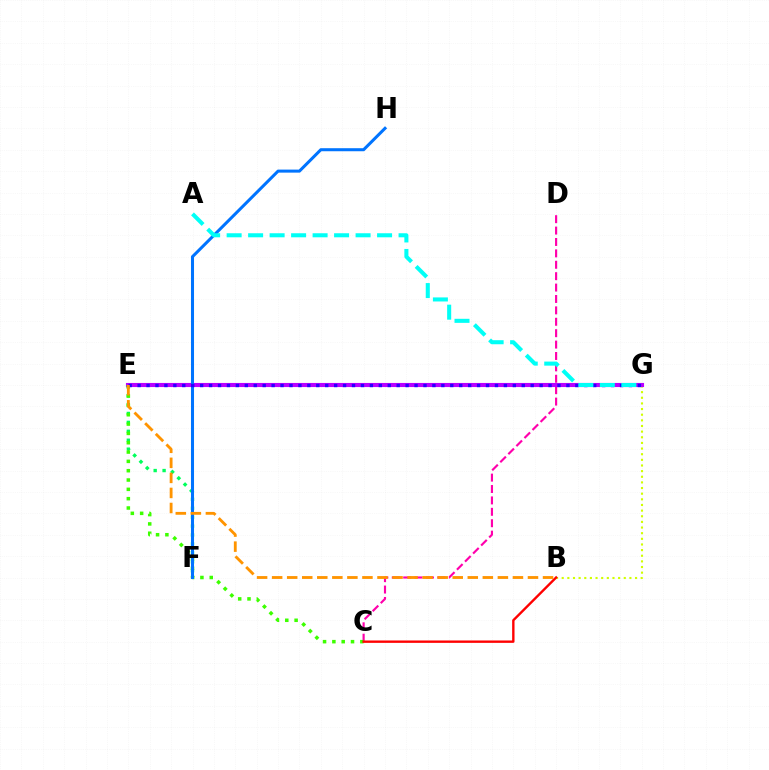{('E', 'F'): [{'color': '#00ff5c', 'line_style': 'dotted', 'thickness': 2.43}], ('B', 'G'): [{'color': '#d1ff00', 'line_style': 'dotted', 'thickness': 1.53}], ('C', 'D'): [{'color': '#ff00ac', 'line_style': 'dashed', 'thickness': 1.55}], ('E', 'G'): [{'color': '#b900ff', 'line_style': 'solid', 'thickness': 2.96}, {'color': '#2500ff', 'line_style': 'dotted', 'thickness': 2.43}], ('C', 'E'): [{'color': '#3dff00', 'line_style': 'dotted', 'thickness': 2.53}], ('B', 'C'): [{'color': '#ff0000', 'line_style': 'solid', 'thickness': 1.71}], ('F', 'H'): [{'color': '#0074ff', 'line_style': 'solid', 'thickness': 2.19}], ('B', 'E'): [{'color': '#ff9400', 'line_style': 'dashed', 'thickness': 2.04}], ('A', 'G'): [{'color': '#00fff6', 'line_style': 'dashed', 'thickness': 2.92}]}